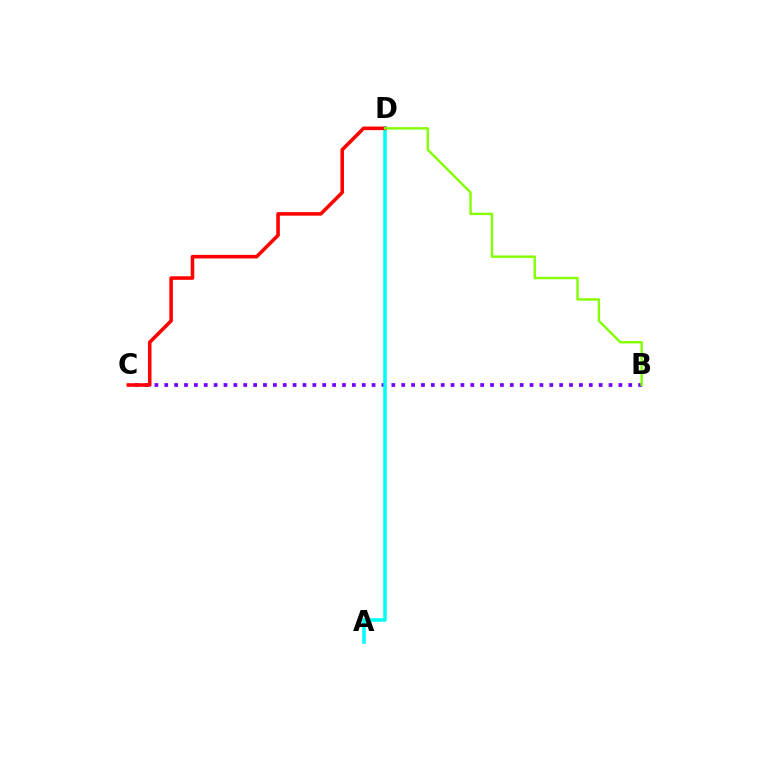{('B', 'C'): [{'color': '#7200ff', 'line_style': 'dotted', 'thickness': 2.68}], ('A', 'D'): [{'color': '#00fff6', 'line_style': 'solid', 'thickness': 2.55}], ('C', 'D'): [{'color': '#ff0000', 'line_style': 'solid', 'thickness': 2.56}], ('B', 'D'): [{'color': '#84ff00', 'line_style': 'solid', 'thickness': 1.73}]}